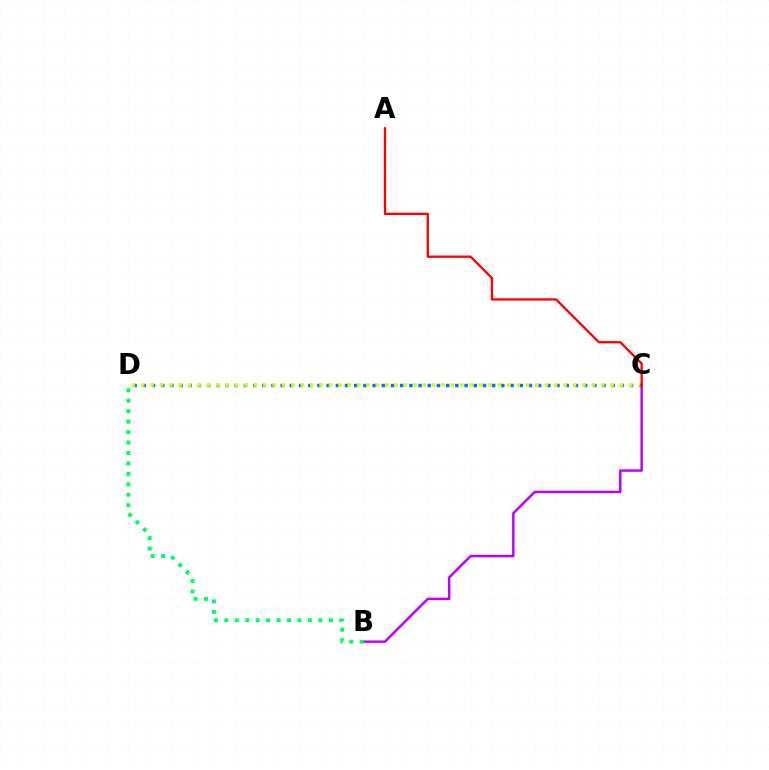{('C', 'D'): [{'color': '#0074ff', 'line_style': 'dotted', 'thickness': 2.5}, {'color': '#d1ff00', 'line_style': 'dotted', 'thickness': 2.55}], ('B', 'C'): [{'color': '#b900ff', 'line_style': 'solid', 'thickness': 1.78}], ('B', 'D'): [{'color': '#00ff5c', 'line_style': 'dotted', 'thickness': 2.84}], ('A', 'C'): [{'color': '#ff0000', 'line_style': 'solid', 'thickness': 1.66}]}